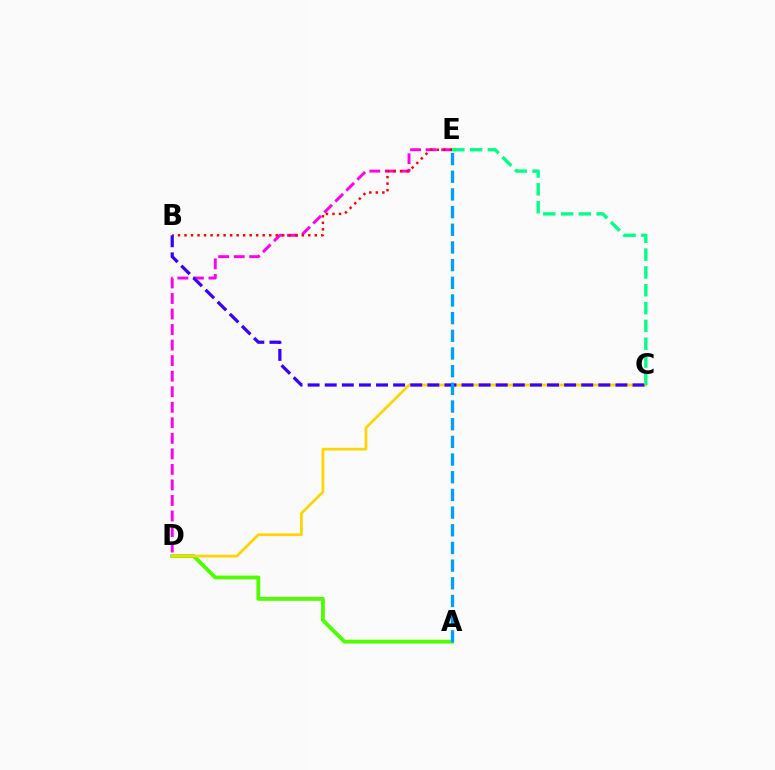{('D', 'E'): [{'color': '#ff00ed', 'line_style': 'dashed', 'thickness': 2.11}], ('B', 'E'): [{'color': '#ff0000', 'line_style': 'dotted', 'thickness': 1.77}], ('A', 'D'): [{'color': '#4fff00', 'line_style': 'solid', 'thickness': 2.77}], ('C', 'D'): [{'color': '#ffd500', 'line_style': 'solid', 'thickness': 1.97}], ('B', 'C'): [{'color': '#3700ff', 'line_style': 'dashed', 'thickness': 2.32}], ('A', 'E'): [{'color': '#009eff', 'line_style': 'dashed', 'thickness': 2.4}], ('C', 'E'): [{'color': '#00ff86', 'line_style': 'dashed', 'thickness': 2.42}]}